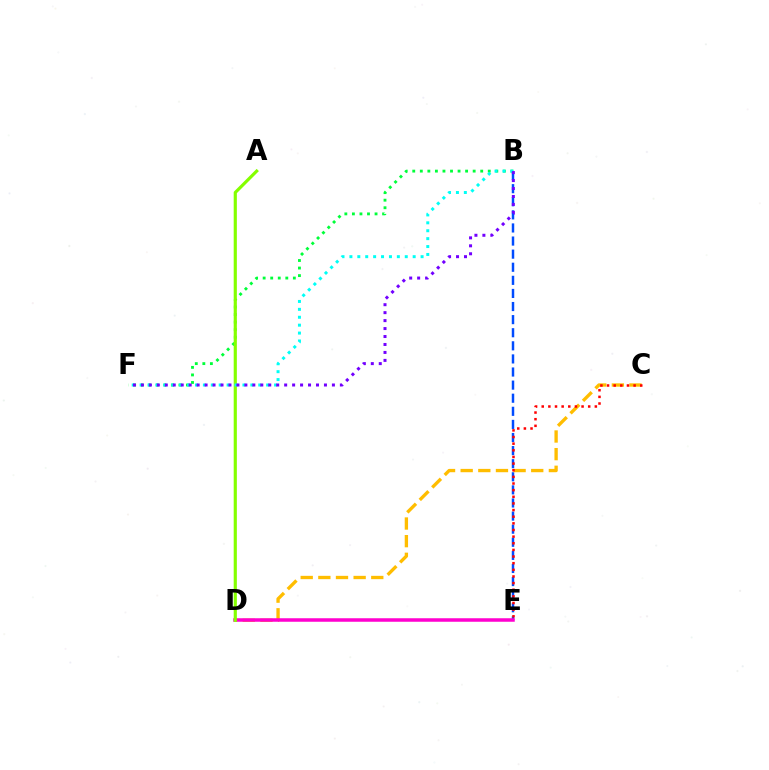{('B', 'E'): [{'color': '#004bff', 'line_style': 'dashed', 'thickness': 1.78}], ('B', 'F'): [{'color': '#00ff39', 'line_style': 'dotted', 'thickness': 2.05}, {'color': '#00fff6', 'line_style': 'dotted', 'thickness': 2.15}, {'color': '#7200ff', 'line_style': 'dotted', 'thickness': 2.16}], ('C', 'D'): [{'color': '#ffbd00', 'line_style': 'dashed', 'thickness': 2.4}], ('D', 'E'): [{'color': '#ff00cf', 'line_style': 'solid', 'thickness': 2.52}], ('A', 'D'): [{'color': '#84ff00', 'line_style': 'solid', 'thickness': 2.28}], ('C', 'E'): [{'color': '#ff0000', 'line_style': 'dotted', 'thickness': 1.8}]}